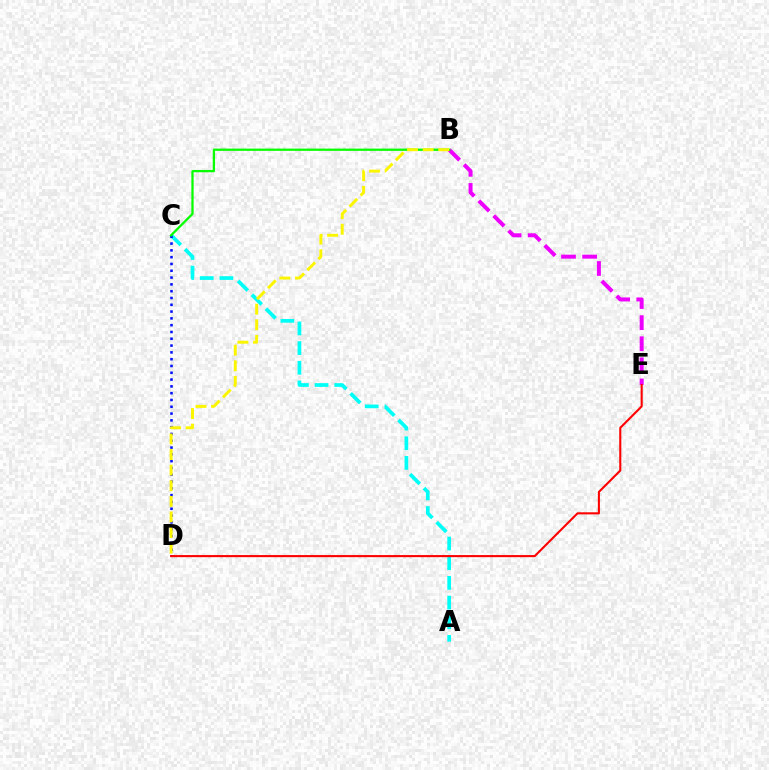{('B', 'E'): [{'color': '#ee00ff', 'line_style': 'dashed', 'thickness': 2.87}], ('A', 'C'): [{'color': '#00fff6', 'line_style': 'dashed', 'thickness': 2.67}], ('C', 'D'): [{'color': '#0010ff', 'line_style': 'dotted', 'thickness': 1.85}], ('D', 'E'): [{'color': '#ff0000', 'line_style': 'solid', 'thickness': 1.5}], ('B', 'C'): [{'color': '#08ff00', 'line_style': 'solid', 'thickness': 1.65}], ('B', 'D'): [{'color': '#fcf500', 'line_style': 'dashed', 'thickness': 2.12}]}